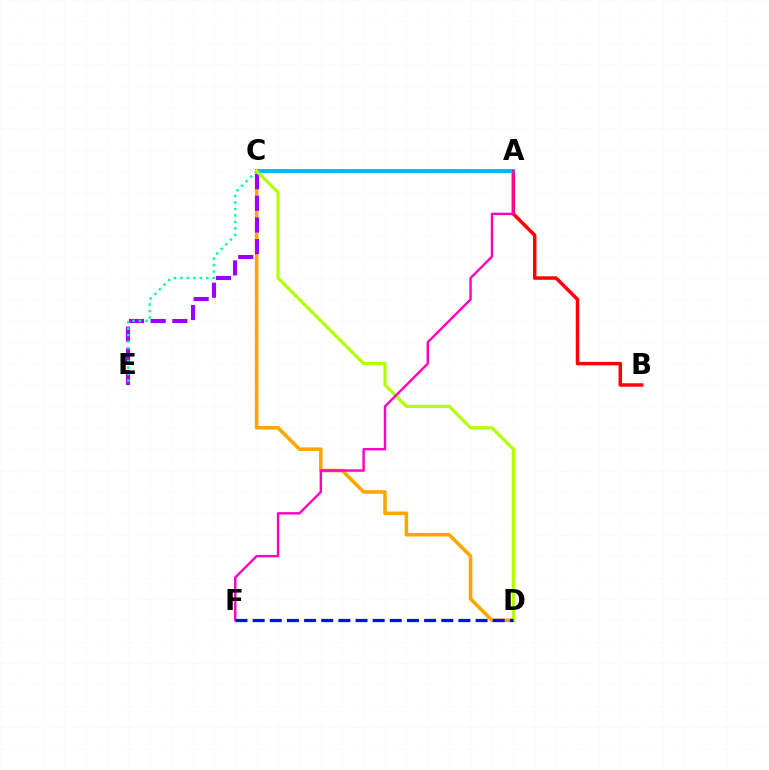{('A', 'C'): [{'color': '#08ff00', 'line_style': 'dotted', 'thickness': 2.08}, {'color': '#00b5ff', 'line_style': 'solid', 'thickness': 2.77}], ('C', 'D'): [{'color': '#ffa500', 'line_style': 'solid', 'thickness': 2.59}, {'color': '#b3ff00', 'line_style': 'solid', 'thickness': 2.27}], ('A', 'B'): [{'color': '#ff0000', 'line_style': 'solid', 'thickness': 2.51}], ('C', 'E'): [{'color': '#9b00ff', 'line_style': 'dashed', 'thickness': 2.94}, {'color': '#00ff9d', 'line_style': 'dotted', 'thickness': 1.77}], ('A', 'F'): [{'color': '#ff00bd', 'line_style': 'solid', 'thickness': 1.73}], ('D', 'F'): [{'color': '#0010ff', 'line_style': 'dashed', 'thickness': 2.33}]}